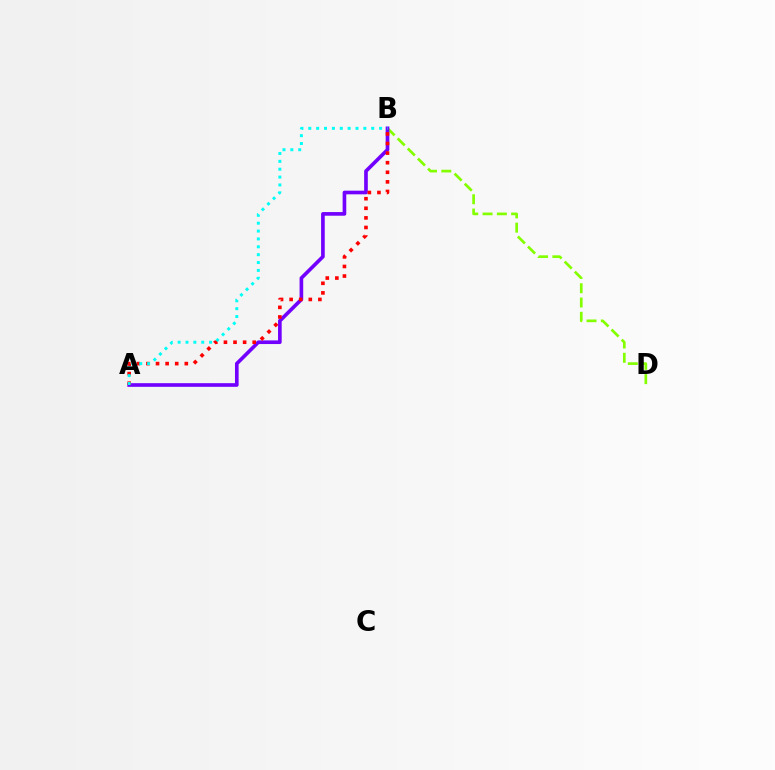{('B', 'D'): [{'color': '#84ff00', 'line_style': 'dashed', 'thickness': 1.94}], ('A', 'B'): [{'color': '#7200ff', 'line_style': 'solid', 'thickness': 2.63}, {'color': '#ff0000', 'line_style': 'dotted', 'thickness': 2.61}, {'color': '#00fff6', 'line_style': 'dotted', 'thickness': 2.14}]}